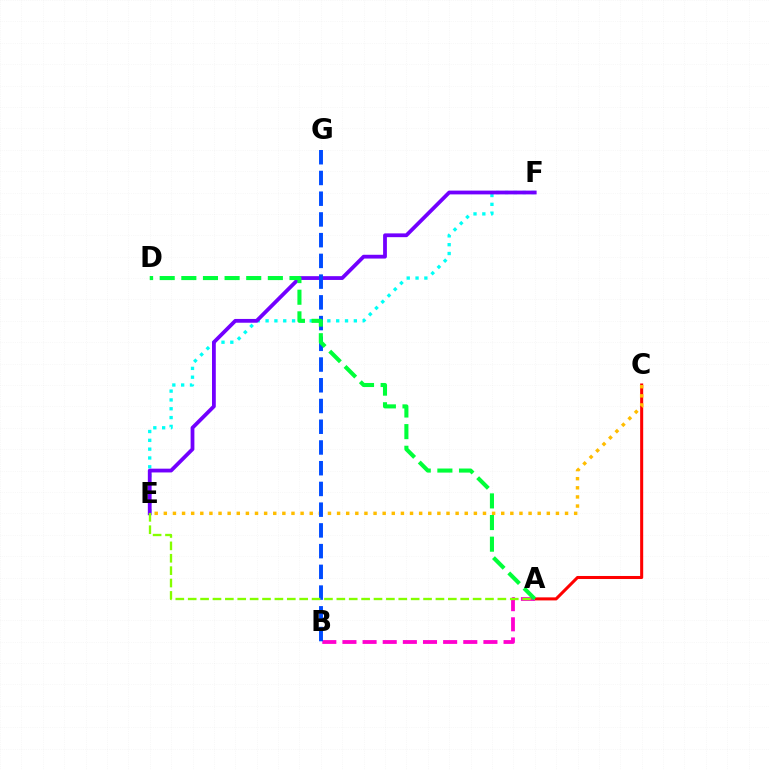{('A', 'C'): [{'color': '#ff0000', 'line_style': 'solid', 'thickness': 2.19}], ('E', 'F'): [{'color': '#00fff6', 'line_style': 'dotted', 'thickness': 2.4}, {'color': '#7200ff', 'line_style': 'solid', 'thickness': 2.72}], ('C', 'E'): [{'color': '#ffbd00', 'line_style': 'dotted', 'thickness': 2.48}], ('A', 'B'): [{'color': '#ff00cf', 'line_style': 'dashed', 'thickness': 2.74}], ('B', 'G'): [{'color': '#004bff', 'line_style': 'dashed', 'thickness': 2.82}], ('A', 'E'): [{'color': '#84ff00', 'line_style': 'dashed', 'thickness': 1.68}], ('A', 'D'): [{'color': '#00ff39', 'line_style': 'dashed', 'thickness': 2.94}]}